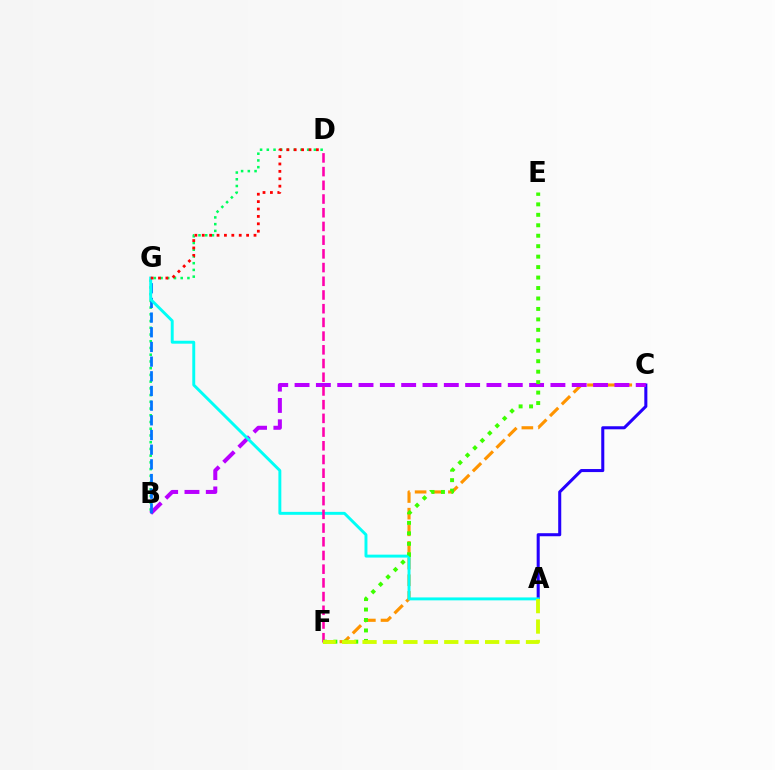{('B', 'D'): [{'color': '#00ff5c', 'line_style': 'dotted', 'thickness': 1.83}], ('C', 'F'): [{'color': '#ff9400', 'line_style': 'dashed', 'thickness': 2.26}], ('A', 'C'): [{'color': '#2500ff', 'line_style': 'solid', 'thickness': 2.19}], ('B', 'C'): [{'color': '#b900ff', 'line_style': 'dashed', 'thickness': 2.9}], ('B', 'G'): [{'color': '#0074ff', 'line_style': 'dashed', 'thickness': 1.99}], ('A', 'G'): [{'color': '#00fff6', 'line_style': 'solid', 'thickness': 2.11}], ('D', 'F'): [{'color': '#ff00ac', 'line_style': 'dashed', 'thickness': 1.86}], ('E', 'F'): [{'color': '#3dff00', 'line_style': 'dotted', 'thickness': 2.84}], ('D', 'G'): [{'color': '#ff0000', 'line_style': 'dotted', 'thickness': 2.01}], ('A', 'F'): [{'color': '#d1ff00', 'line_style': 'dashed', 'thickness': 2.78}]}